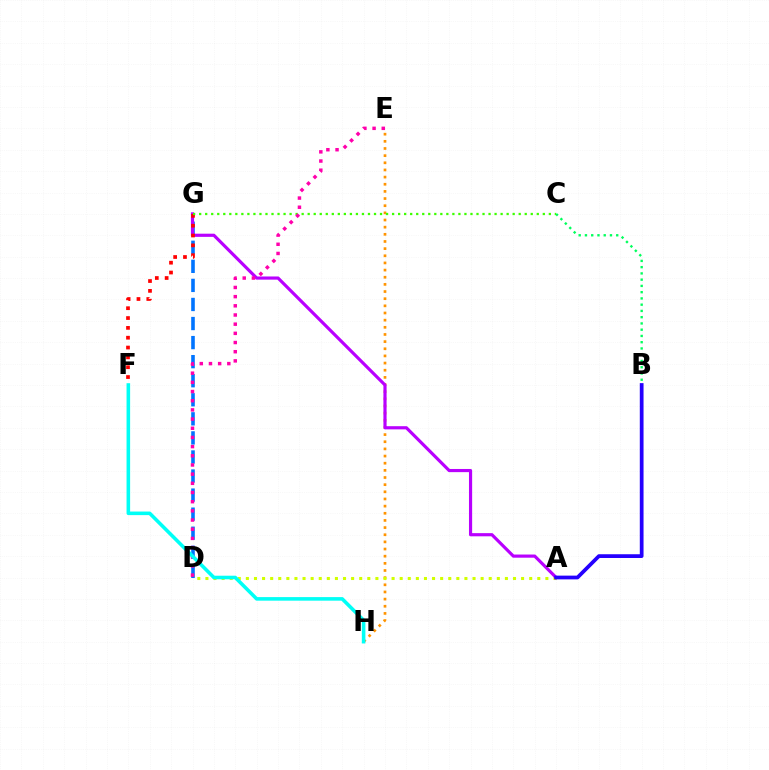{('D', 'G'): [{'color': '#0074ff', 'line_style': 'dashed', 'thickness': 2.59}], ('B', 'C'): [{'color': '#00ff5c', 'line_style': 'dotted', 'thickness': 1.7}], ('E', 'H'): [{'color': '#ff9400', 'line_style': 'dotted', 'thickness': 1.94}], ('A', 'D'): [{'color': '#d1ff00', 'line_style': 'dotted', 'thickness': 2.2}], ('A', 'G'): [{'color': '#b900ff', 'line_style': 'solid', 'thickness': 2.28}], ('F', 'G'): [{'color': '#ff0000', 'line_style': 'dotted', 'thickness': 2.67}], ('C', 'G'): [{'color': '#3dff00', 'line_style': 'dotted', 'thickness': 1.64}], ('D', 'E'): [{'color': '#ff00ac', 'line_style': 'dotted', 'thickness': 2.49}], ('A', 'B'): [{'color': '#2500ff', 'line_style': 'solid', 'thickness': 2.7}], ('F', 'H'): [{'color': '#00fff6', 'line_style': 'solid', 'thickness': 2.57}]}